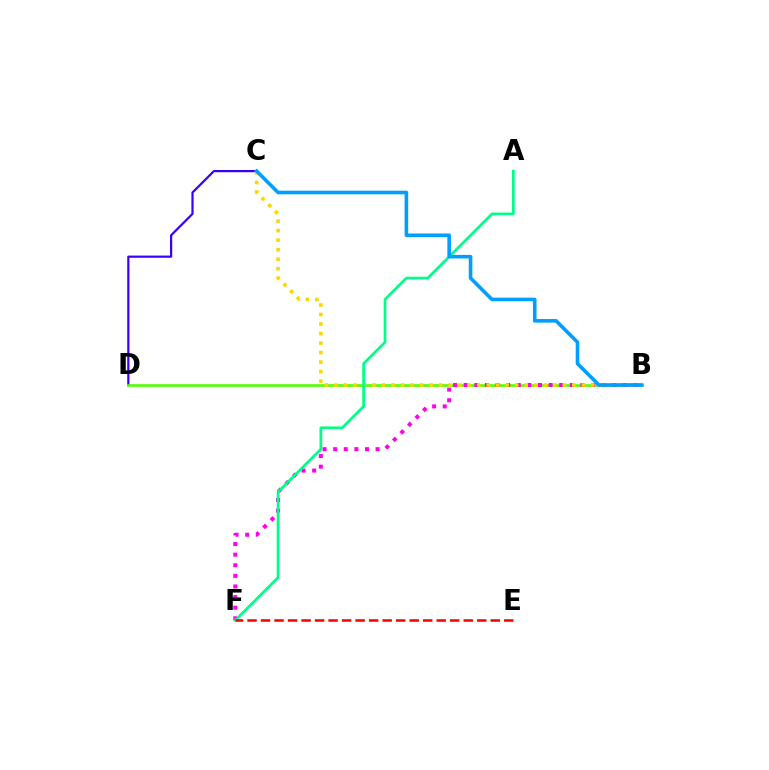{('C', 'D'): [{'color': '#3700ff', 'line_style': 'solid', 'thickness': 1.59}], ('B', 'D'): [{'color': '#4fff00', 'line_style': 'solid', 'thickness': 1.87}], ('B', 'F'): [{'color': '#ff00ed', 'line_style': 'dotted', 'thickness': 2.88}], ('B', 'C'): [{'color': '#ffd500', 'line_style': 'dotted', 'thickness': 2.58}, {'color': '#009eff', 'line_style': 'solid', 'thickness': 2.59}], ('A', 'F'): [{'color': '#00ff86', 'line_style': 'solid', 'thickness': 1.95}], ('E', 'F'): [{'color': '#ff0000', 'line_style': 'dashed', 'thickness': 1.84}]}